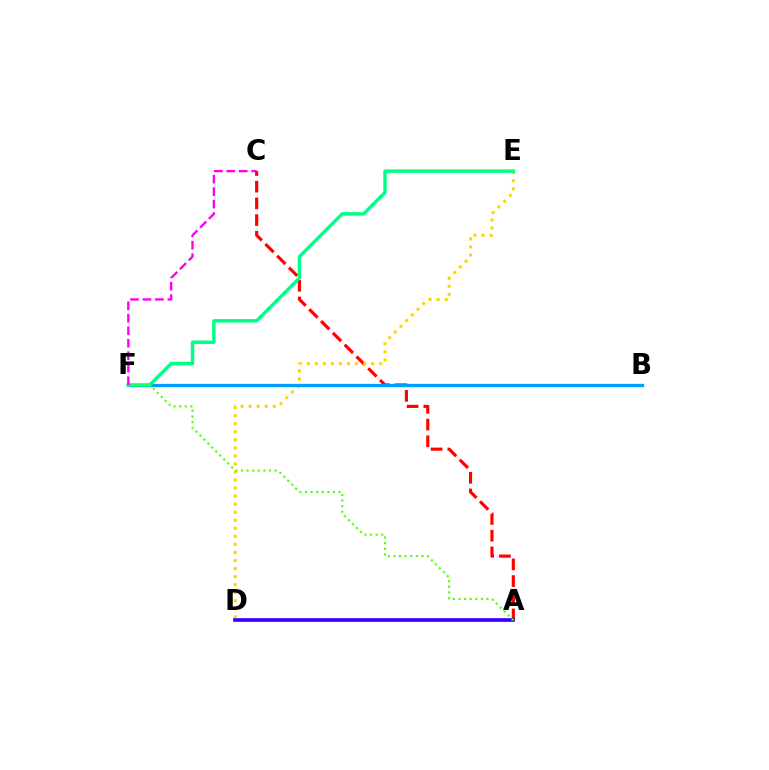{('A', 'C'): [{'color': '#ff0000', 'line_style': 'dashed', 'thickness': 2.27}], ('D', 'E'): [{'color': '#ffd500', 'line_style': 'dotted', 'thickness': 2.19}], ('B', 'F'): [{'color': '#009eff', 'line_style': 'solid', 'thickness': 2.37}], ('A', 'D'): [{'color': '#3700ff', 'line_style': 'solid', 'thickness': 2.65}], ('E', 'F'): [{'color': '#00ff86', 'line_style': 'solid', 'thickness': 2.48}], ('A', 'F'): [{'color': '#4fff00', 'line_style': 'dotted', 'thickness': 1.52}], ('C', 'F'): [{'color': '#ff00ed', 'line_style': 'dashed', 'thickness': 1.69}]}